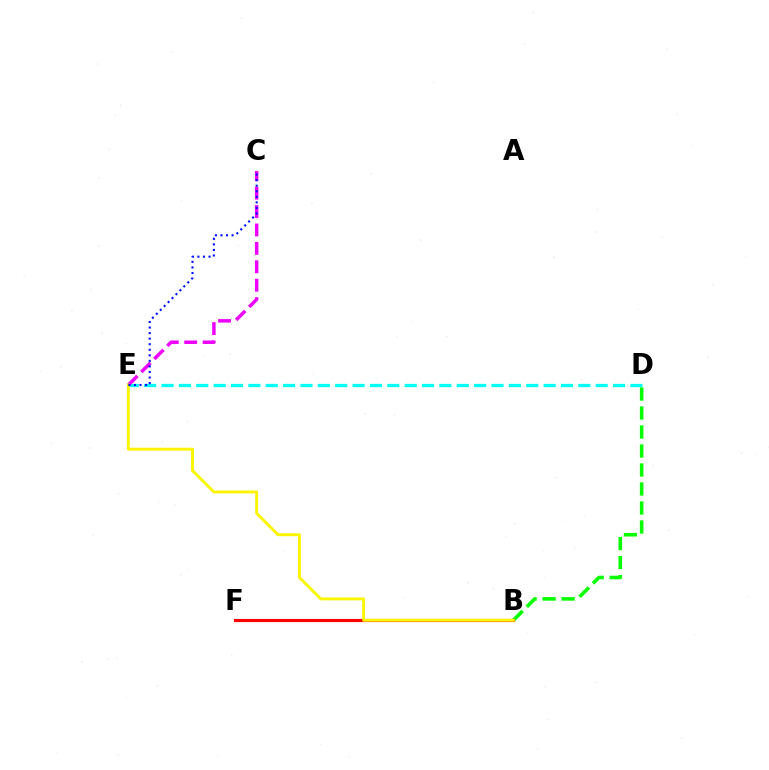{('D', 'E'): [{'color': '#00fff6', 'line_style': 'dashed', 'thickness': 2.36}], ('B', 'D'): [{'color': '#08ff00', 'line_style': 'dashed', 'thickness': 2.58}], ('B', 'F'): [{'color': '#ff0000', 'line_style': 'solid', 'thickness': 2.25}], ('C', 'E'): [{'color': '#ee00ff', 'line_style': 'dashed', 'thickness': 2.5}, {'color': '#0010ff', 'line_style': 'dotted', 'thickness': 1.51}], ('B', 'E'): [{'color': '#fcf500', 'line_style': 'solid', 'thickness': 2.09}]}